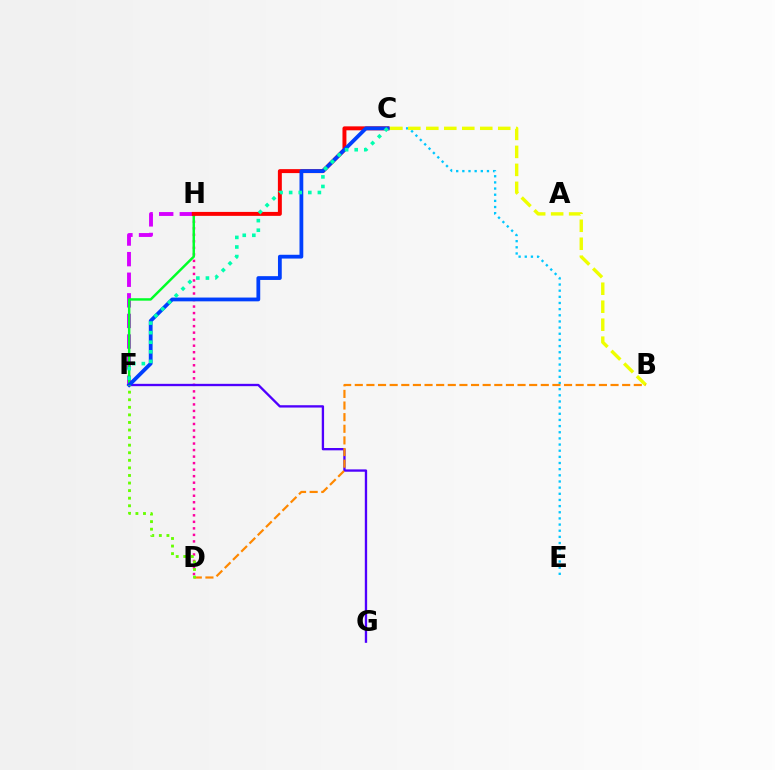{('D', 'H'): [{'color': '#ff00a0', 'line_style': 'dotted', 'thickness': 1.77}], ('F', 'H'): [{'color': '#d600ff', 'line_style': 'dashed', 'thickness': 2.8}, {'color': '#00ff27', 'line_style': 'solid', 'thickness': 1.76}], ('F', 'G'): [{'color': '#4f00ff', 'line_style': 'solid', 'thickness': 1.68}], ('C', 'E'): [{'color': '#00c7ff', 'line_style': 'dotted', 'thickness': 1.67}], ('C', 'H'): [{'color': '#ff0000', 'line_style': 'solid', 'thickness': 2.84}], ('C', 'F'): [{'color': '#003fff', 'line_style': 'solid', 'thickness': 2.73}, {'color': '#00ffaf', 'line_style': 'dotted', 'thickness': 2.6}], ('B', 'C'): [{'color': '#eeff00', 'line_style': 'dashed', 'thickness': 2.44}], ('B', 'D'): [{'color': '#ff8800', 'line_style': 'dashed', 'thickness': 1.58}], ('D', 'F'): [{'color': '#66ff00', 'line_style': 'dotted', 'thickness': 2.06}]}